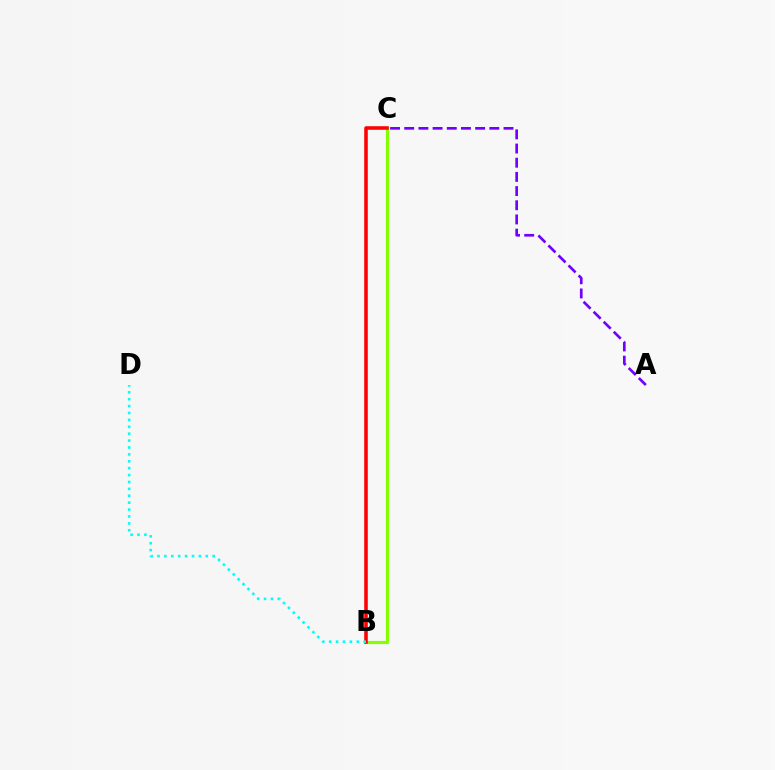{('B', 'C'): [{'color': '#84ff00', 'line_style': 'solid', 'thickness': 2.28}, {'color': '#ff0000', 'line_style': 'solid', 'thickness': 2.56}], ('B', 'D'): [{'color': '#00fff6', 'line_style': 'dotted', 'thickness': 1.87}], ('A', 'C'): [{'color': '#7200ff', 'line_style': 'dashed', 'thickness': 1.93}]}